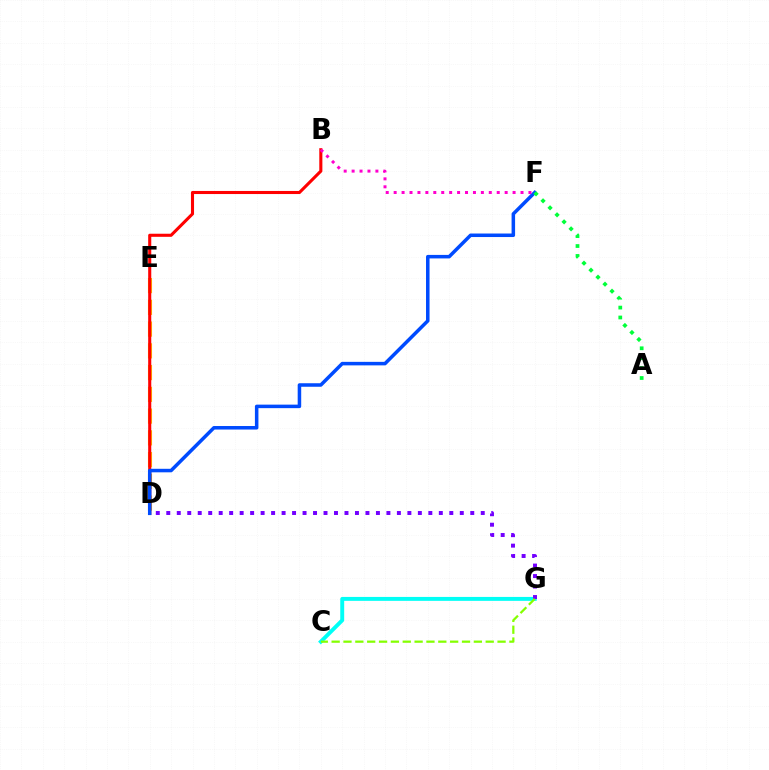{('D', 'E'): [{'color': '#ffbd00', 'line_style': 'dashed', 'thickness': 2.96}], ('C', 'G'): [{'color': '#00fff6', 'line_style': 'solid', 'thickness': 2.82}, {'color': '#84ff00', 'line_style': 'dashed', 'thickness': 1.61}], ('B', 'D'): [{'color': '#ff0000', 'line_style': 'solid', 'thickness': 2.22}], ('D', 'F'): [{'color': '#004bff', 'line_style': 'solid', 'thickness': 2.54}], ('D', 'G'): [{'color': '#7200ff', 'line_style': 'dotted', 'thickness': 2.85}], ('B', 'F'): [{'color': '#ff00cf', 'line_style': 'dotted', 'thickness': 2.15}], ('A', 'F'): [{'color': '#00ff39', 'line_style': 'dotted', 'thickness': 2.69}]}